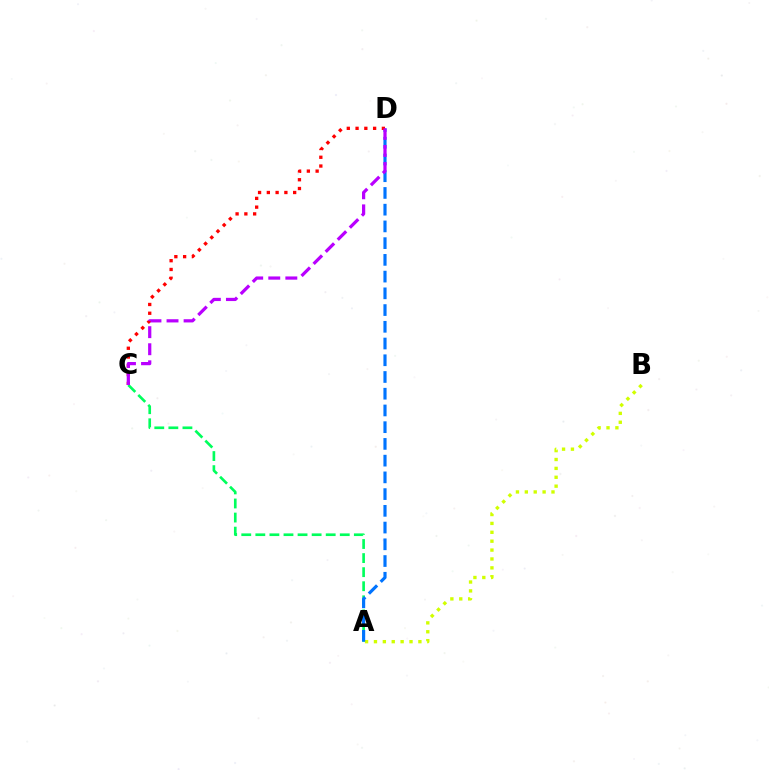{('A', 'C'): [{'color': '#00ff5c', 'line_style': 'dashed', 'thickness': 1.91}], ('A', 'B'): [{'color': '#d1ff00', 'line_style': 'dotted', 'thickness': 2.41}], ('A', 'D'): [{'color': '#0074ff', 'line_style': 'dashed', 'thickness': 2.27}], ('C', 'D'): [{'color': '#ff0000', 'line_style': 'dotted', 'thickness': 2.38}, {'color': '#b900ff', 'line_style': 'dashed', 'thickness': 2.32}]}